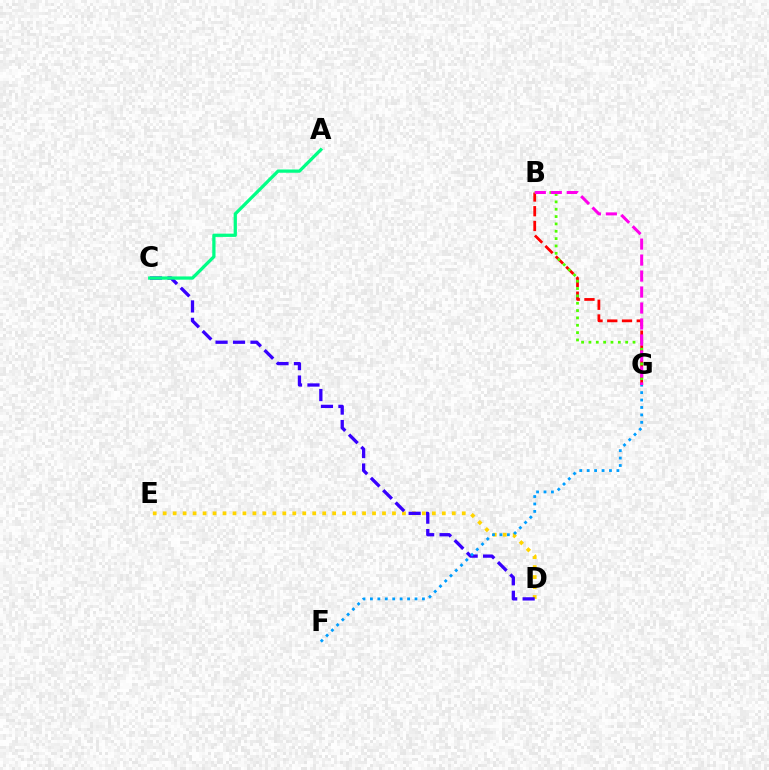{('D', 'E'): [{'color': '#ffd500', 'line_style': 'dotted', 'thickness': 2.71}], ('C', 'D'): [{'color': '#3700ff', 'line_style': 'dashed', 'thickness': 2.37}], ('B', 'G'): [{'color': '#ff0000', 'line_style': 'dashed', 'thickness': 2.0}, {'color': '#4fff00', 'line_style': 'dotted', 'thickness': 2.0}, {'color': '#ff00ed', 'line_style': 'dashed', 'thickness': 2.17}], ('F', 'G'): [{'color': '#009eff', 'line_style': 'dotted', 'thickness': 2.02}], ('A', 'C'): [{'color': '#00ff86', 'line_style': 'solid', 'thickness': 2.34}]}